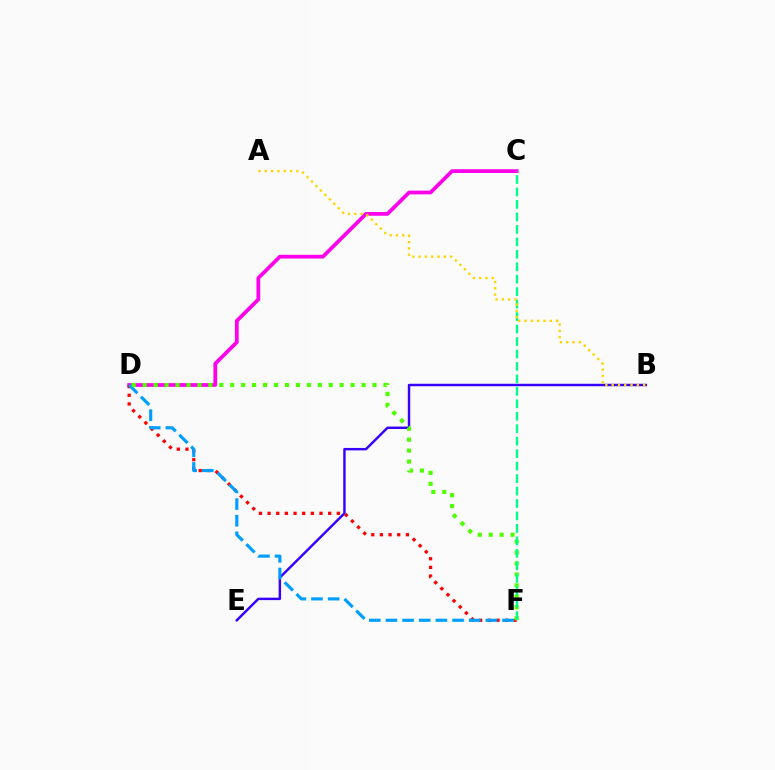{('C', 'D'): [{'color': '#ff00ed', 'line_style': 'solid', 'thickness': 2.69}], ('B', 'E'): [{'color': '#3700ff', 'line_style': 'solid', 'thickness': 1.76}], ('D', 'F'): [{'color': '#ff0000', 'line_style': 'dotted', 'thickness': 2.35}, {'color': '#009eff', 'line_style': 'dashed', 'thickness': 2.26}, {'color': '#4fff00', 'line_style': 'dotted', 'thickness': 2.97}], ('C', 'F'): [{'color': '#00ff86', 'line_style': 'dashed', 'thickness': 1.69}], ('A', 'B'): [{'color': '#ffd500', 'line_style': 'dotted', 'thickness': 1.71}]}